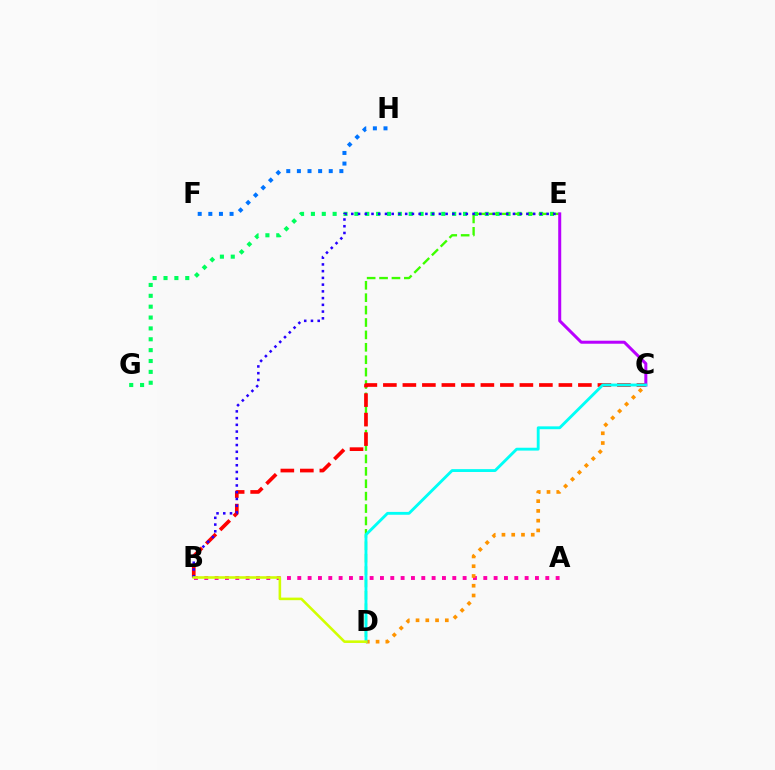{('E', 'G'): [{'color': '#00ff5c', 'line_style': 'dotted', 'thickness': 2.95}], ('F', 'H'): [{'color': '#0074ff', 'line_style': 'dotted', 'thickness': 2.89}], ('D', 'E'): [{'color': '#3dff00', 'line_style': 'dashed', 'thickness': 1.69}], ('B', 'C'): [{'color': '#ff0000', 'line_style': 'dashed', 'thickness': 2.65}], ('A', 'B'): [{'color': '#ff00ac', 'line_style': 'dotted', 'thickness': 2.81}], ('C', 'E'): [{'color': '#b900ff', 'line_style': 'solid', 'thickness': 2.17}], ('B', 'E'): [{'color': '#2500ff', 'line_style': 'dotted', 'thickness': 1.83}], ('C', 'D'): [{'color': '#ff9400', 'line_style': 'dotted', 'thickness': 2.65}, {'color': '#00fff6', 'line_style': 'solid', 'thickness': 2.06}], ('B', 'D'): [{'color': '#d1ff00', 'line_style': 'solid', 'thickness': 1.86}]}